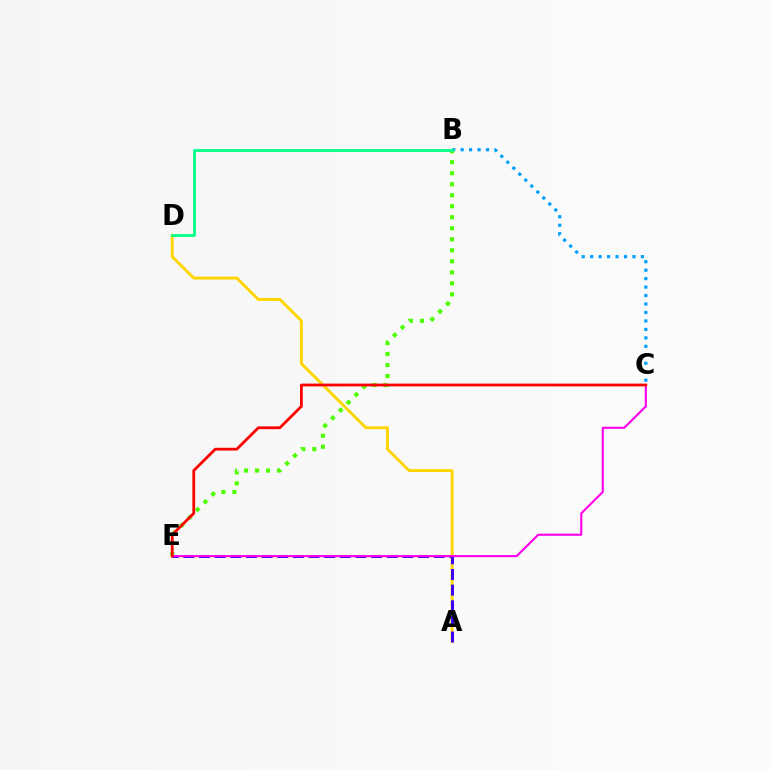{('B', 'C'): [{'color': '#009eff', 'line_style': 'dotted', 'thickness': 2.3}], ('A', 'D'): [{'color': '#ffd500', 'line_style': 'solid', 'thickness': 2.09}], ('A', 'E'): [{'color': '#3700ff', 'line_style': 'dashed', 'thickness': 2.13}], ('B', 'E'): [{'color': '#4fff00', 'line_style': 'dotted', 'thickness': 2.99}], ('C', 'E'): [{'color': '#ff00ed', 'line_style': 'solid', 'thickness': 1.52}, {'color': '#ff0000', 'line_style': 'solid', 'thickness': 2.0}], ('B', 'D'): [{'color': '#00ff86', 'line_style': 'solid', 'thickness': 2.0}]}